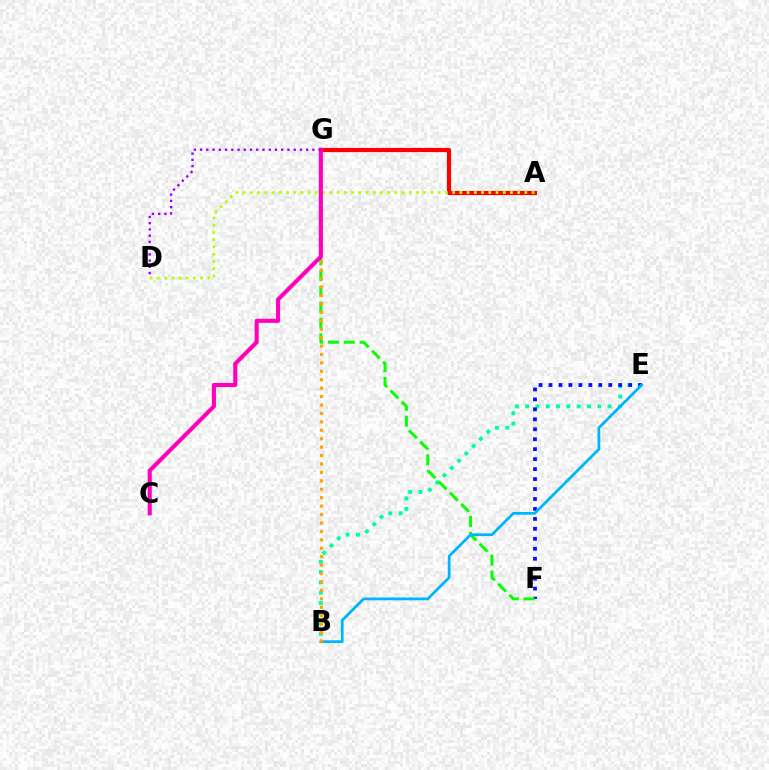{('B', 'E'): [{'color': '#00ff9d', 'line_style': 'dotted', 'thickness': 2.8}, {'color': '#00b5ff', 'line_style': 'solid', 'thickness': 2.0}], ('E', 'F'): [{'color': '#0010ff', 'line_style': 'dotted', 'thickness': 2.71}], ('A', 'G'): [{'color': '#ff0000', 'line_style': 'solid', 'thickness': 2.99}], ('F', 'G'): [{'color': '#08ff00', 'line_style': 'dashed', 'thickness': 2.15}], ('B', 'G'): [{'color': '#ffa500', 'line_style': 'dotted', 'thickness': 2.29}], ('A', 'D'): [{'color': '#b3ff00', 'line_style': 'dotted', 'thickness': 1.96}], ('C', 'G'): [{'color': '#ff00bd', 'line_style': 'solid', 'thickness': 2.95}], ('D', 'G'): [{'color': '#9b00ff', 'line_style': 'dotted', 'thickness': 1.7}]}